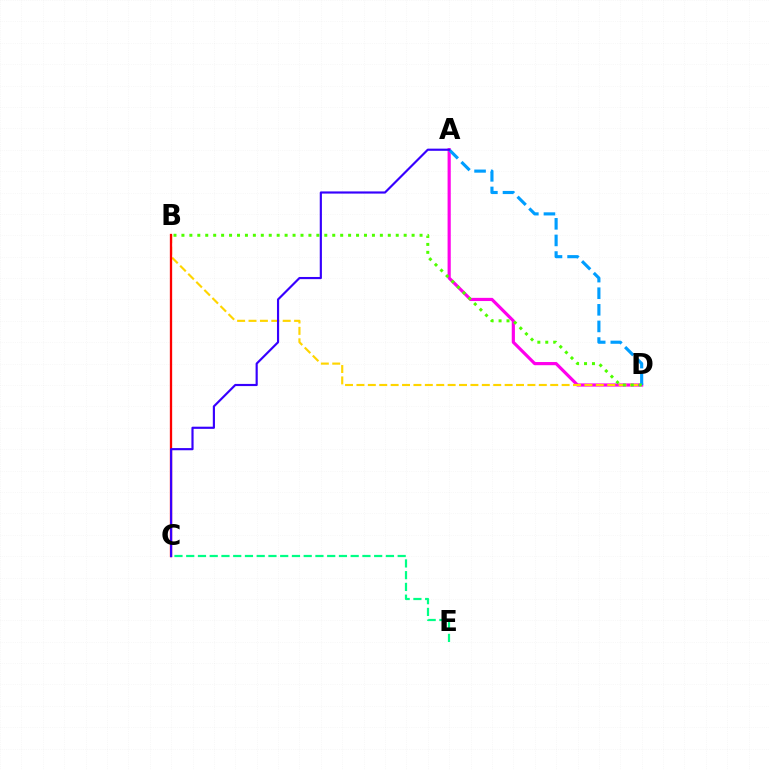{('A', 'D'): [{'color': '#ff00ed', 'line_style': 'solid', 'thickness': 2.29}, {'color': '#009eff', 'line_style': 'dashed', 'thickness': 2.26}], ('B', 'D'): [{'color': '#ffd500', 'line_style': 'dashed', 'thickness': 1.55}, {'color': '#4fff00', 'line_style': 'dotted', 'thickness': 2.16}], ('C', 'E'): [{'color': '#00ff86', 'line_style': 'dashed', 'thickness': 1.6}], ('B', 'C'): [{'color': '#ff0000', 'line_style': 'solid', 'thickness': 1.66}], ('A', 'C'): [{'color': '#3700ff', 'line_style': 'solid', 'thickness': 1.56}]}